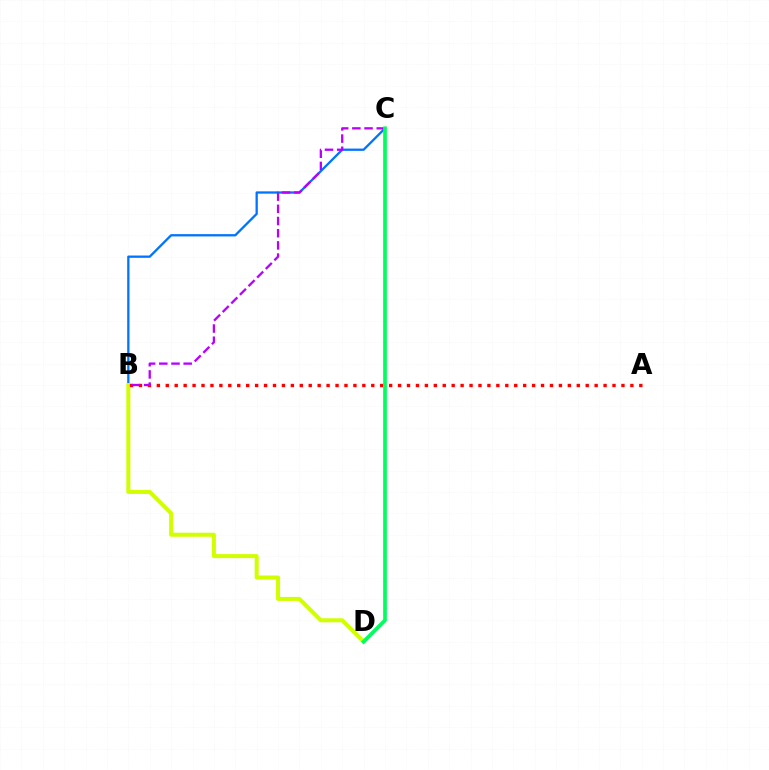{('B', 'C'): [{'color': '#0074ff', 'line_style': 'solid', 'thickness': 1.65}, {'color': '#b900ff', 'line_style': 'dashed', 'thickness': 1.66}], ('B', 'D'): [{'color': '#d1ff00', 'line_style': 'solid', 'thickness': 2.89}], ('A', 'B'): [{'color': '#ff0000', 'line_style': 'dotted', 'thickness': 2.43}], ('C', 'D'): [{'color': '#00ff5c', 'line_style': 'solid', 'thickness': 2.67}]}